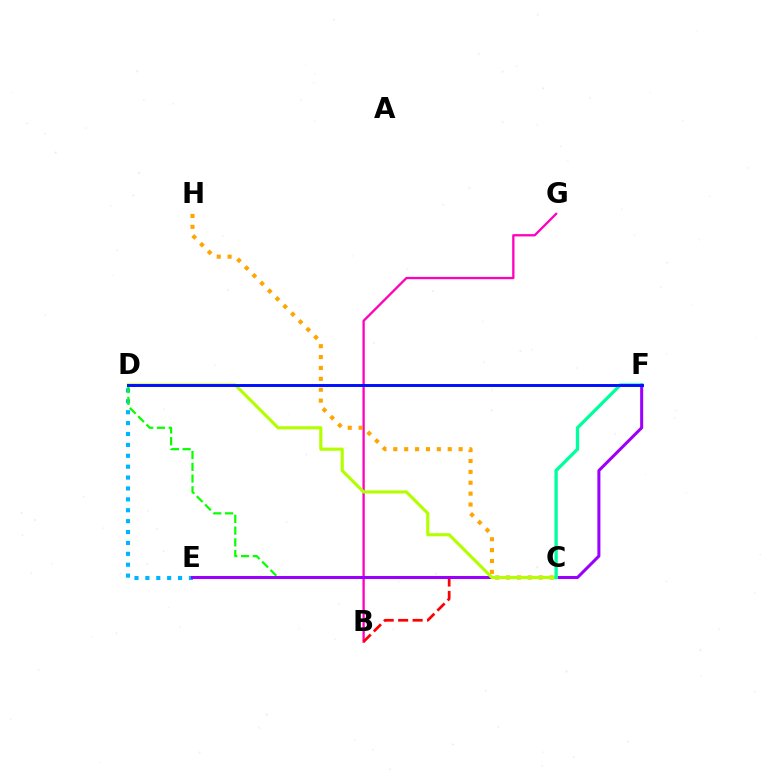{('B', 'G'): [{'color': '#ff00bd', 'line_style': 'solid', 'thickness': 1.65}], ('D', 'E'): [{'color': '#00b5ff', 'line_style': 'dotted', 'thickness': 2.96}], ('B', 'C'): [{'color': '#ff0000', 'line_style': 'dashed', 'thickness': 1.96}], ('C', 'D'): [{'color': '#08ff00', 'line_style': 'dashed', 'thickness': 1.6}, {'color': '#b3ff00', 'line_style': 'solid', 'thickness': 2.26}], ('E', 'F'): [{'color': '#9b00ff', 'line_style': 'solid', 'thickness': 2.18}], ('C', 'H'): [{'color': '#ffa500', 'line_style': 'dotted', 'thickness': 2.96}], ('C', 'F'): [{'color': '#00ff9d', 'line_style': 'solid', 'thickness': 2.38}], ('D', 'F'): [{'color': '#0010ff', 'line_style': 'solid', 'thickness': 2.12}]}